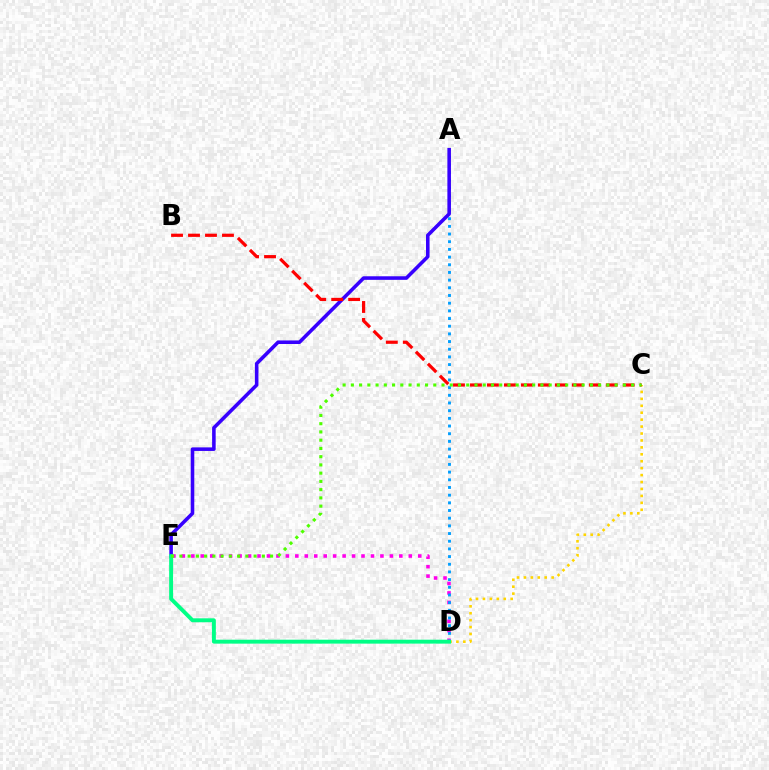{('D', 'E'): [{'color': '#ff00ed', 'line_style': 'dotted', 'thickness': 2.57}, {'color': '#00ff86', 'line_style': 'solid', 'thickness': 2.82}], ('C', 'D'): [{'color': '#ffd500', 'line_style': 'dotted', 'thickness': 1.88}], ('A', 'D'): [{'color': '#009eff', 'line_style': 'dotted', 'thickness': 2.09}], ('A', 'E'): [{'color': '#3700ff', 'line_style': 'solid', 'thickness': 2.57}], ('B', 'C'): [{'color': '#ff0000', 'line_style': 'dashed', 'thickness': 2.31}], ('C', 'E'): [{'color': '#4fff00', 'line_style': 'dotted', 'thickness': 2.24}]}